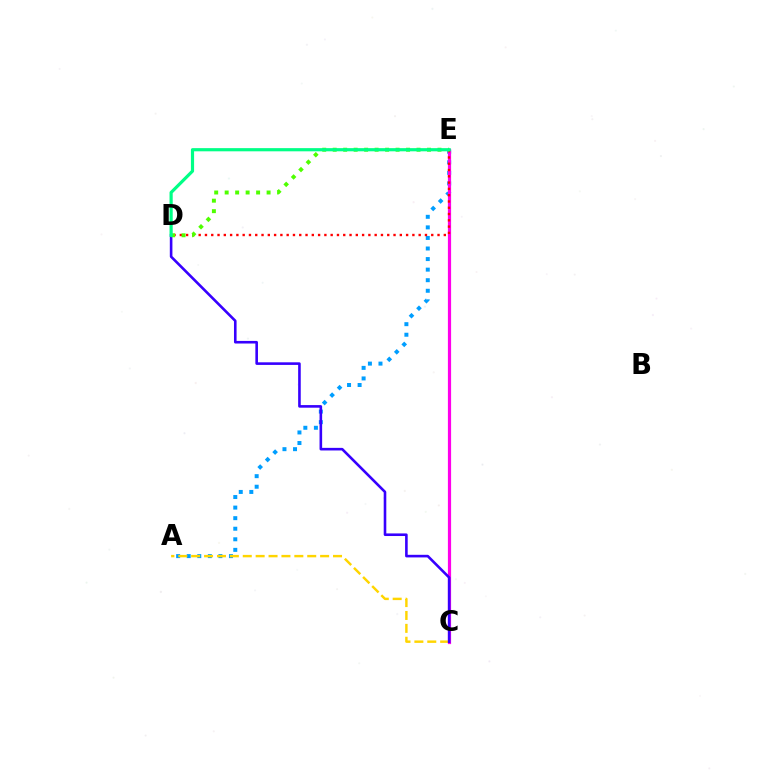{('A', 'E'): [{'color': '#009eff', 'line_style': 'dotted', 'thickness': 2.87}], ('A', 'C'): [{'color': '#ffd500', 'line_style': 'dashed', 'thickness': 1.75}], ('C', 'E'): [{'color': '#ff00ed', 'line_style': 'solid', 'thickness': 2.31}], ('D', 'E'): [{'color': '#ff0000', 'line_style': 'dotted', 'thickness': 1.71}, {'color': '#4fff00', 'line_style': 'dotted', 'thickness': 2.85}, {'color': '#00ff86', 'line_style': 'solid', 'thickness': 2.29}], ('C', 'D'): [{'color': '#3700ff', 'line_style': 'solid', 'thickness': 1.87}]}